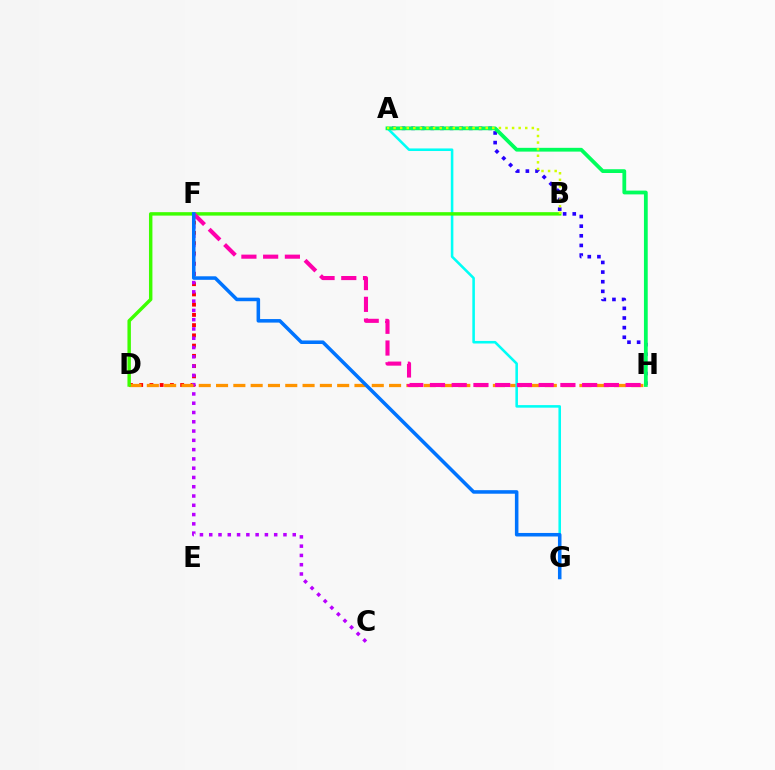{('D', 'F'): [{'color': '#ff0000', 'line_style': 'dotted', 'thickness': 2.78}], ('C', 'F'): [{'color': '#b900ff', 'line_style': 'dotted', 'thickness': 2.52}], ('A', 'H'): [{'color': '#2500ff', 'line_style': 'dotted', 'thickness': 2.62}, {'color': '#00ff5c', 'line_style': 'solid', 'thickness': 2.72}], ('D', 'H'): [{'color': '#ff9400', 'line_style': 'dashed', 'thickness': 2.35}], ('A', 'G'): [{'color': '#00fff6', 'line_style': 'solid', 'thickness': 1.85}], ('B', 'D'): [{'color': '#3dff00', 'line_style': 'solid', 'thickness': 2.48}], ('F', 'H'): [{'color': '#ff00ac', 'line_style': 'dashed', 'thickness': 2.95}], ('A', 'B'): [{'color': '#d1ff00', 'line_style': 'dotted', 'thickness': 1.79}], ('F', 'G'): [{'color': '#0074ff', 'line_style': 'solid', 'thickness': 2.55}]}